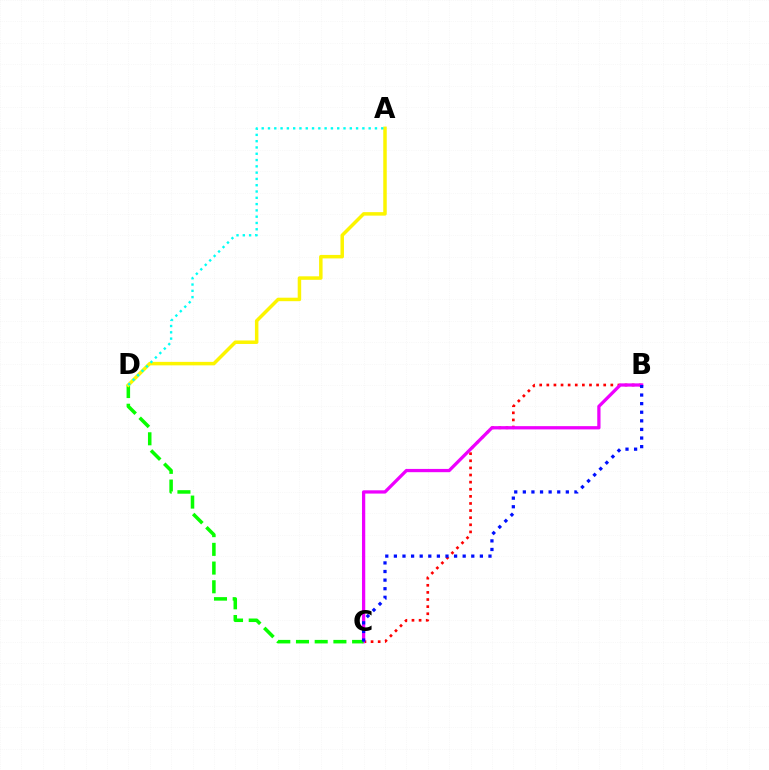{('B', 'C'): [{'color': '#ff0000', 'line_style': 'dotted', 'thickness': 1.93}, {'color': '#ee00ff', 'line_style': 'solid', 'thickness': 2.35}, {'color': '#0010ff', 'line_style': 'dotted', 'thickness': 2.34}], ('C', 'D'): [{'color': '#08ff00', 'line_style': 'dashed', 'thickness': 2.54}], ('A', 'D'): [{'color': '#fcf500', 'line_style': 'solid', 'thickness': 2.51}, {'color': '#00fff6', 'line_style': 'dotted', 'thickness': 1.71}]}